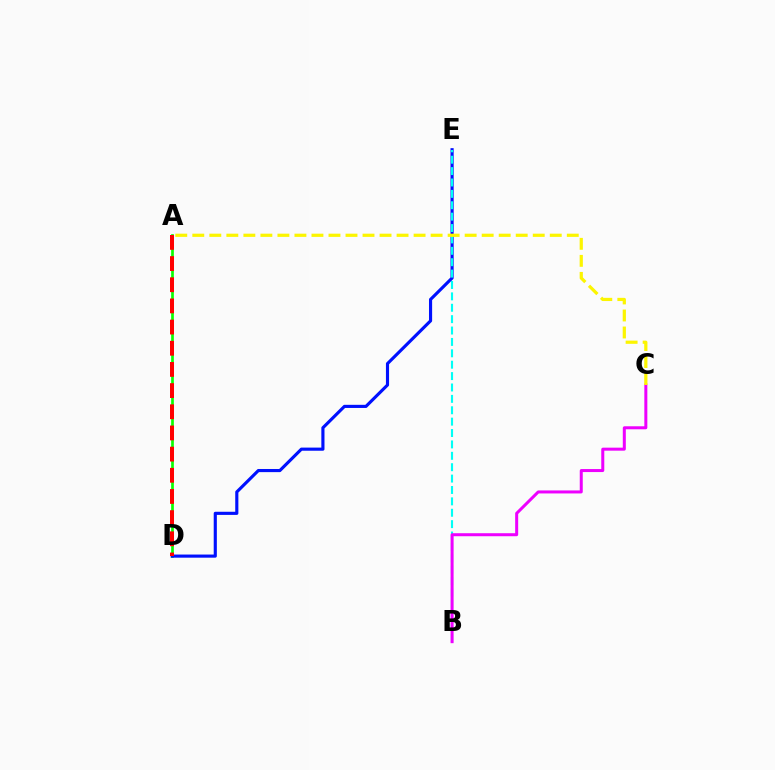{('A', 'D'): [{'color': '#08ff00', 'line_style': 'solid', 'thickness': 1.94}, {'color': '#ff0000', 'line_style': 'dashed', 'thickness': 2.88}], ('D', 'E'): [{'color': '#0010ff', 'line_style': 'solid', 'thickness': 2.26}], ('B', 'E'): [{'color': '#00fff6', 'line_style': 'dashed', 'thickness': 1.55}], ('B', 'C'): [{'color': '#ee00ff', 'line_style': 'solid', 'thickness': 2.17}], ('A', 'C'): [{'color': '#fcf500', 'line_style': 'dashed', 'thickness': 2.31}]}